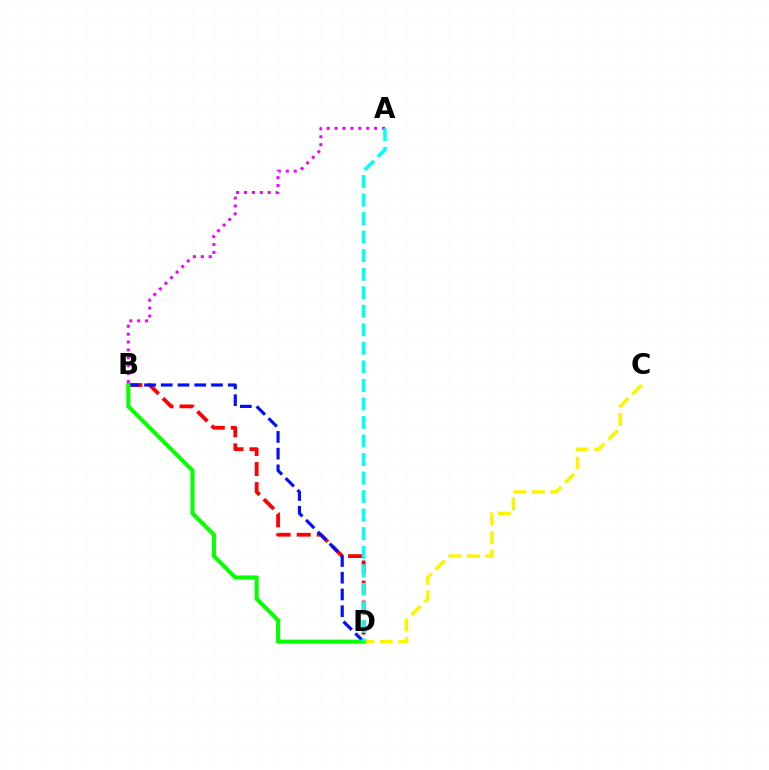{('C', 'D'): [{'color': '#fcf500', 'line_style': 'dashed', 'thickness': 2.51}], ('B', 'D'): [{'color': '#ff0000', 'line_style': 'dashed', 'thickness': 2.72}, {'color': '#0010ff', 'line_style': 'dashed', 'thickness': 2.27}, {'color': '#08ff00', 'line_style': 'solid', 'thickness': 2.96}], ('A', 'B'): [{'color': '#ee00ff', 'line_style': 'dotted', 'thickness': 2.15}], ('A', 'D'): [{'color': '#00fff6', 'line_style': 'dashed', 'thickness': 2.52}]}